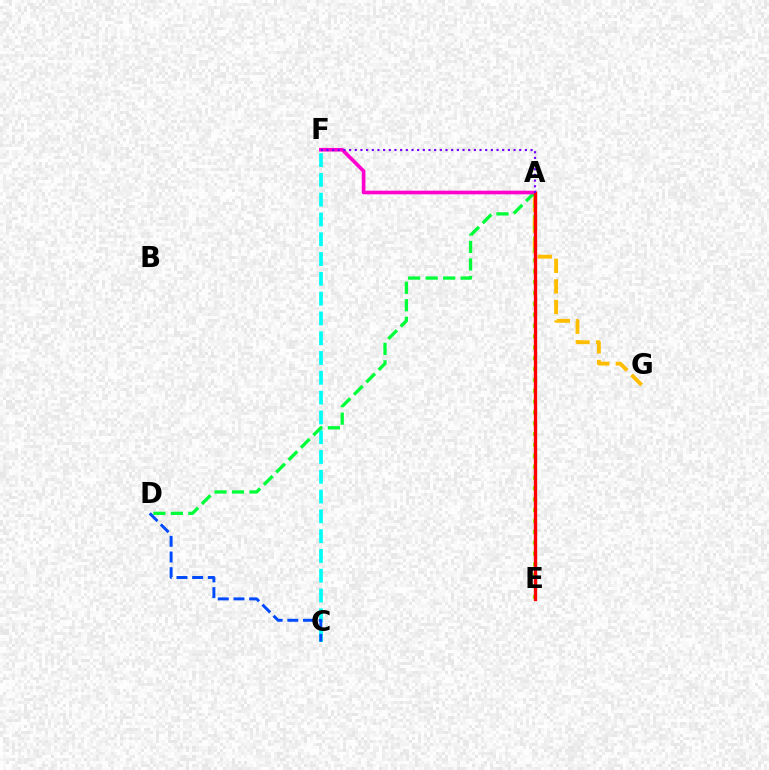{('A', 'G'): [{'color': '#ffbd00', 'line_style': 'dashed', 'thickness': 2.79}], ('C', 'F'): [{'color': '#00fff6', 'line_style': 'dashed', 'thickness': 2.69}], ('A', 'E'): [{'color': '#84ff00', 'line_style': 'dotted', 'thickness': 2.95}, {'color': '#ff0000', 'line_style': 'solid', 'thickness': 2.41}], ('A', 'D'): [{'color': '#00ff39', 'line_style': 'dashed', 'thickness': 2.38}], ('A', 'F'): [{'color': '#ff00cf', 'line_style': 'solid', 'thickness': 2.63}, {'color': '#7200ff', 'line_style': 'dotted', 'thickness': 1.54}], ('C', 'D'): [{'color': '#004bff', 'line_style': 'dashed', 'thickness': 2.13}]}